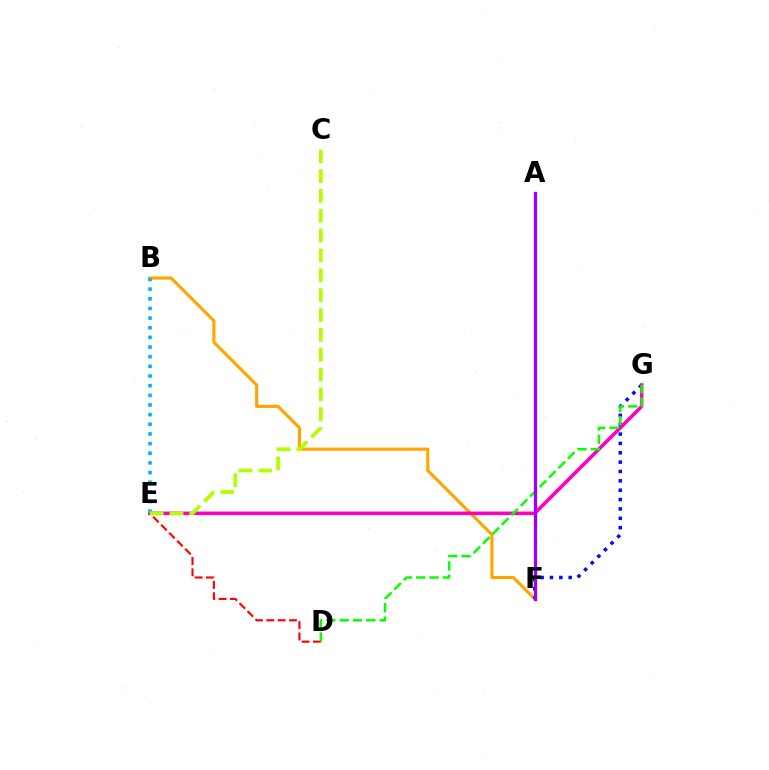{('B', 'F'): [{'color': '#ffa500', 'line_style': 'solid', 'thickness': 2.24}], ('F', 'G'): [{'color': '#0010ff', 'line_style': 'dotted', 'thickness': 2.54}], ('E', 'G'): [{'color': '#ff00bd', 'line_style': 'solid', 'thickness': 2.56}], ('D', 'E'): [{'color': '#ff0000', 'line_style': 'dashed', 'thickness': 1.54}], ('A', 'F'): [{'color': '#00ff9d', 'line_style': 'solid', 'thickness': 1.81}, {'color': '#9b00ff', 'line_style': 'solid', 'thickness': 2.37}], ('D', 'G'): [{'color': '#08ff00', 'line_style': 'dashed', 'thickness': 1.81}], ('B', 'E'): [{'color': '#00b5ff', 'line_style': 'dotted', 'thickness': 2.62}], ('C', 'E'): [{'color': '#b3ff00', 'line_style': 'dashed', 'thickness': 2.7}]}